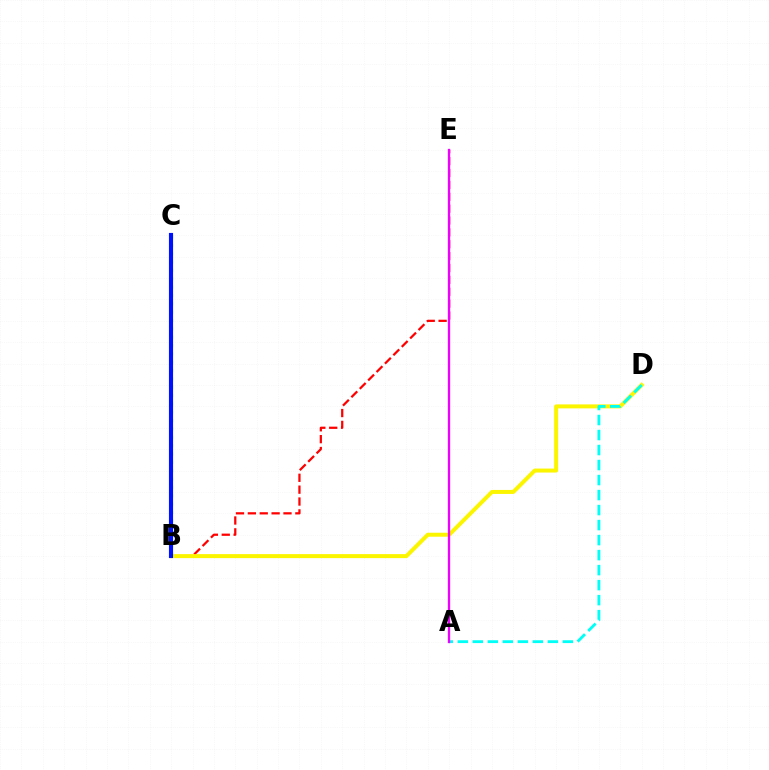{('B', 'E'): [{'color': '#ff0000', 'line_style': 'dashed', 'thickness': 1.61}], ('B', 'D'): [{'color': '#fcf500', 'line_style': 'solid', 'thickness': 2.87}], ('B', 'C'): [{'color': '#08ff00', 'line_style': 'dotted', 'thickness': 2.27}, {'color': '#0010ff', 'line_style': 'solid', 'thickness': 2.97}], ('A', 'D'): [{'color': '#00fff6', 'line_style': 'dashed', 'thickness': 2.04}], ('A', 'E'): [{'color': '#ee00ff', 'line_style': 'solid', 'thickness': 1.66}]}